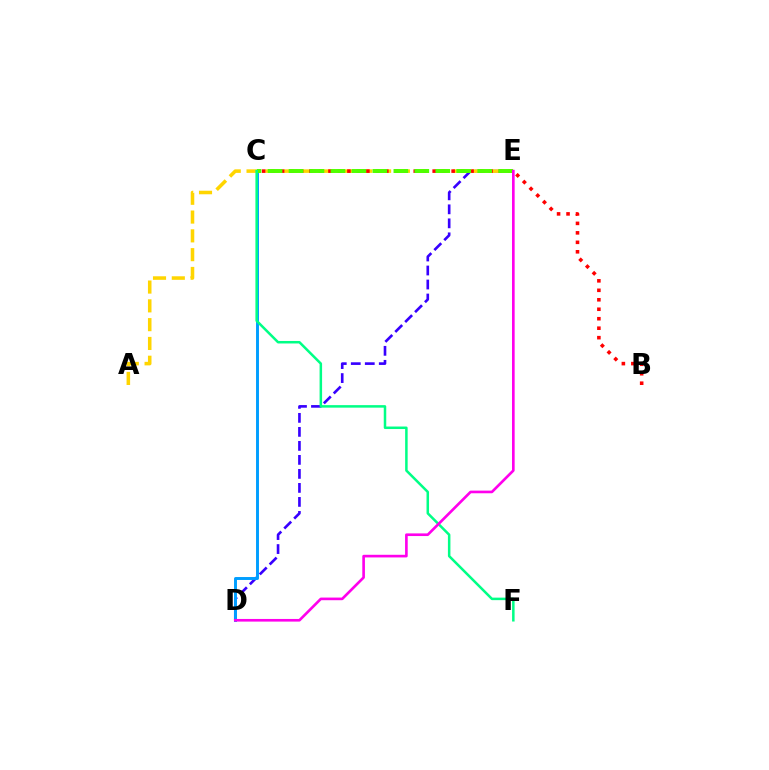{('D', 'E'): [{'color': '#3700ff', 'line_style': 'dashed', 'thickness': 1.9}, {'color': '#ff00ed', 'line_style': 'solid', 'thickness': 1.91}], ('C', 'D'): [{'color': '#009eff', 'line_style': 'solid', 'thickness': 2.12}], ('A', 'E'): [{'color': '#ffd500', 'line_style': 'dashed', 'thickness': 2.55}], ('B', 'C'): [{'color': '#ff0000', 'line_style': 'dotted', 'thickness': 2.57}], ('C', 'E'): [{'color': '#4fff00', 'line_style': 'dashed', 'thickness': 2.85}], ('C', 'F'): [{'color': '#00ff86', 'line_style': 'solid', 'thickness': 1.81}]}